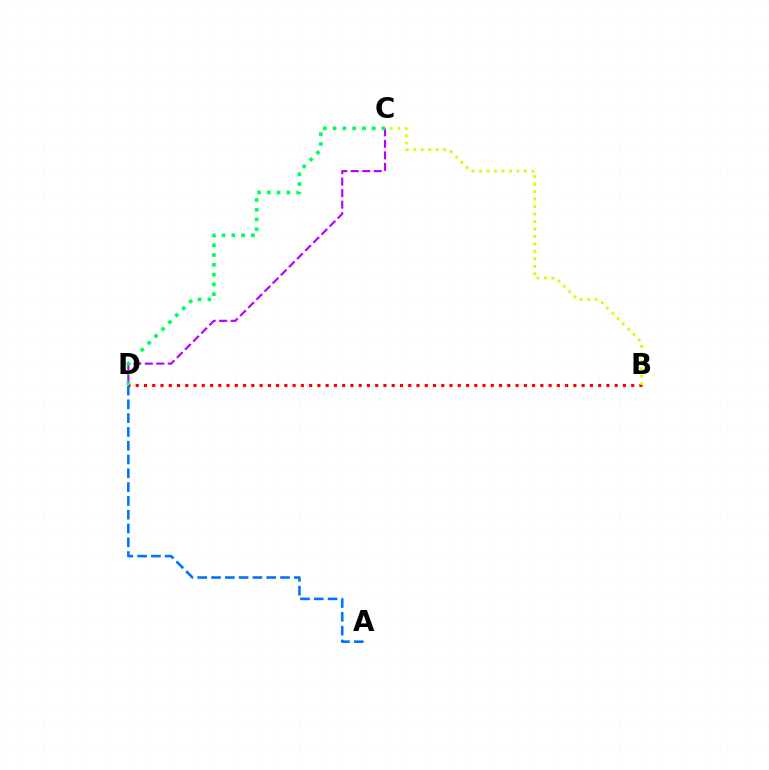{('A', 'D'): [{'color': '#0074ff', 'line_style': 'dashed', 'thickness': 1.87}], ('C', 'D'): [{'color': '#b900ff', 'line_style': 'dashed', 'thickness': 1.56}, {'color': '#00ff5c', 'line_style': 'dotted', 'thickness': 2.66}], ('B', 'D'): [{'color': '#ff0000', 'line_style': 'dotted', 'thickness': 2.24}], ('B', 'C'): [{'color': '#d1ff00', 'line_style': 'dotted', 'thickness': 2.03}]}